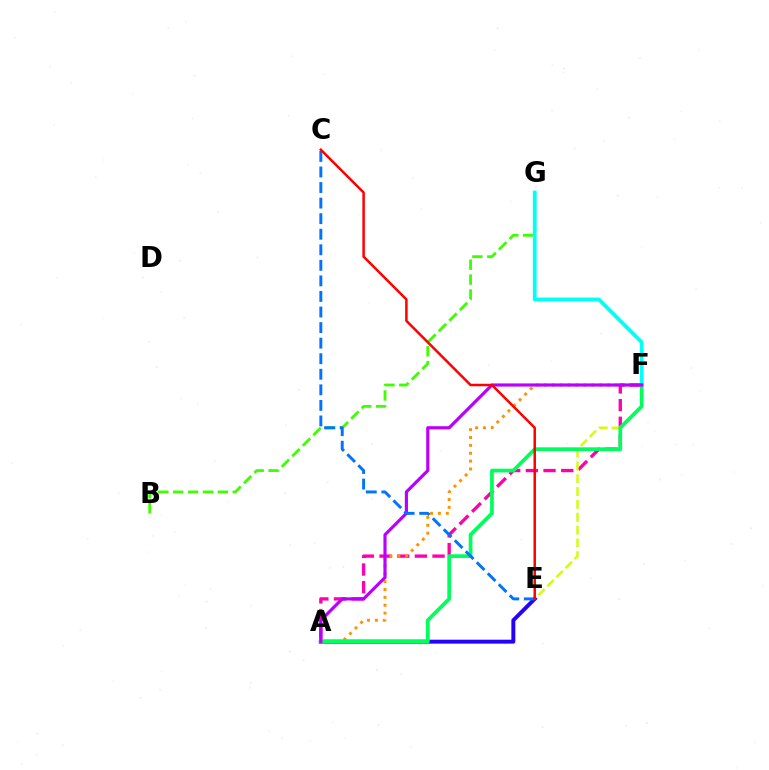{('B', 'G'): [{'color': '#3dff00', 'line_style': 'dashed', 'thickness': 2.02}], ('A', 'F'): [{'color': '#ff00ac', 'line_style': 'dashed', 'thickness': 2.4}, {'color': '#ff9400', 'line_style': 'dotted', 'thickness': 2.14}, {'color': '#00ff5c', 'line_style': 'solid', 'thickness': 2.68}, {'color': '#b900ff', 'line_style': 'solid', 'thickness': 2.28}], ('F', 'G'): [{'color': '#00fff6', 'line_style': 'solid', 'thickness': 2.72}], ('E', 'F'): [{'color': '#d1ff00', 'line_style': 'dashed', 'thickness': 1.74}], ('A', 'E'): [{'color': '#2500ff', 'line_style': 'solid', 'thickness': 2.83}], ('C', 'E'): [{'color': '#0074ff', 'line_style': 'dashed', 'thickness': 2.11}, {'color': '#ff0000', 'line_style': 'solid', 'thickness': 1.8}]}